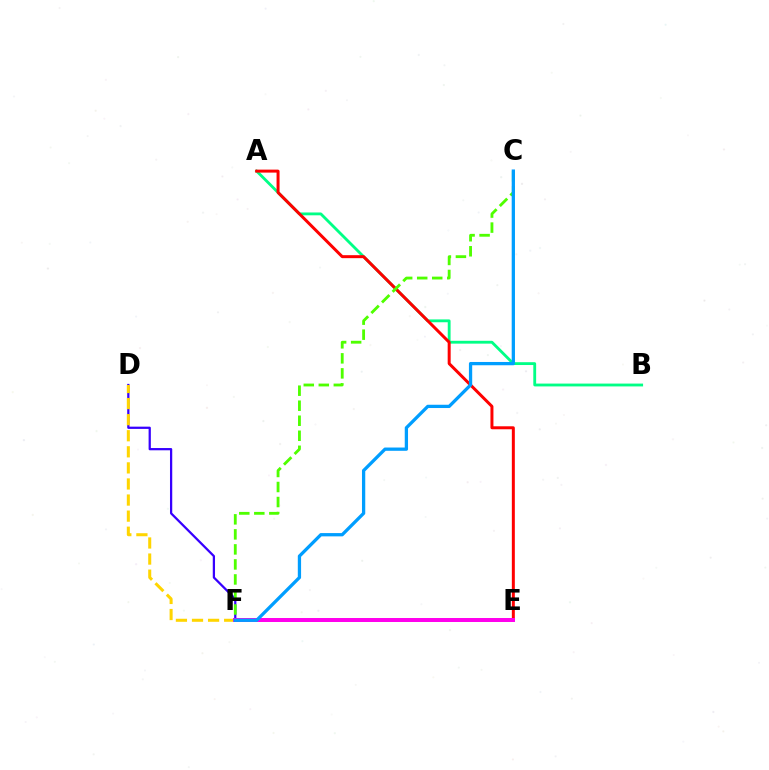{('A', 'B'): [{'color': '#00ff86', 'line_style': 'solid', 'thickness': 2.04}], ('D', 'F'): [{'color': '#3700ff', 'line_style': 'solid', 'thickness': 1.62}, {'color': '#ffd500', 'line_style': 'dashed', 'thickness': 2.18}], ('A', 'E'): [{'color': '#ff0000', 'line_style': 'solid', 'thickness': 2.15}], ('E', 'F'): [{'color': '#ff00ed', 'line_style': 'solid', 'thickness': 2.87}], ('C', 'F'): [{'color': '#4fff00', 'line_style': 'dashed', 'thickness': 2.04}, {'color': '#009eff', 'line_style': 'solid', 'thickness': 2.36}]}